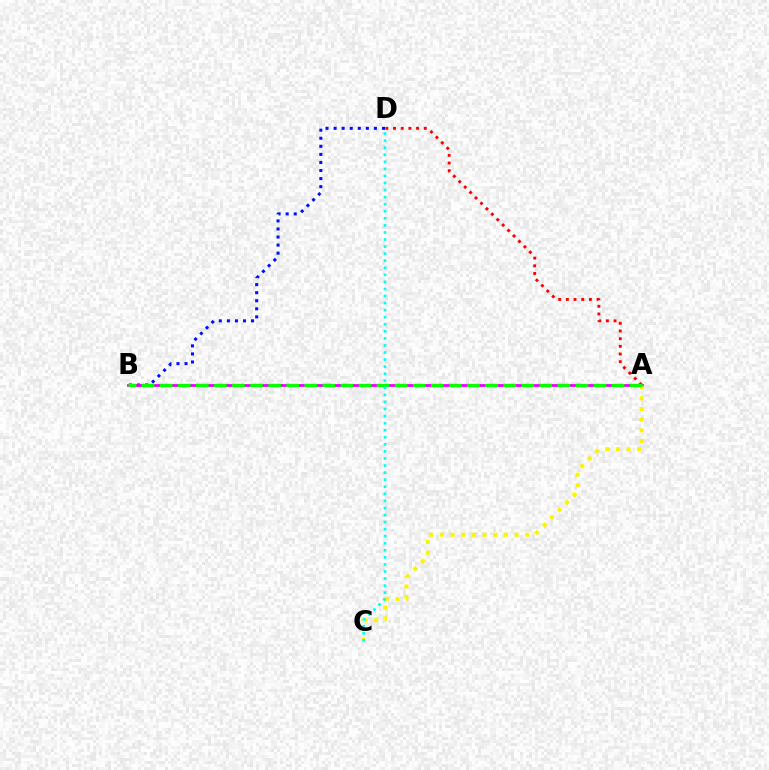{('B', 'D'): [{'color': '#0010ff', 'line_style': 'dotted', 'thickness': 2.19}], ('A', 'B'): [{'color': '#ee00ff', 'line_style': 'solid', 'thickness': 2.02}, {'color': '#08ff00', 'line_style': 'dashed', 'thickness': 2.46}], ('A', 'D'): [{'color': '#ff0000', 'line_style': 'dotted', 'thickness': 2.09}], ('A', 'C'): [{'color': '#fcf500', 'line_style': 'dotted', 'thickness': 2.9}], ('C', 'D'): [{'color': '#00fff6', 'line_style': 'dotted', 'thickness': 1.92}]}